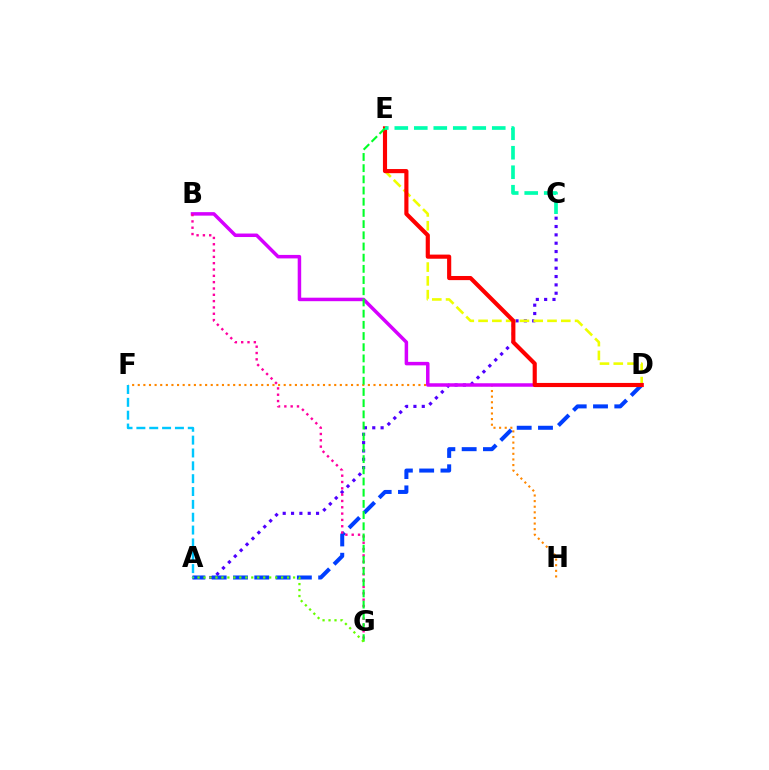{('A', 'C'): [{'color': '#4f00ff', 'line_style': 'dotted', 'thickness': 2.27}], ('F', 'H'): [{'color': '#ff8800', 'line_style': 'dotted', 'thickness': 1.52}], ('D', 'E'): [{'color': '#eeff00', 'line_style': 'dashed', 'thickness': 1.87}, {'color': '#ff0000', 'line_style': 'solid', 'thickness': 2.98}], ('A', 'D'): [{'color': '#003fff', 'line_style': 'dashed', 'thickness': 2.89}], ('B', 'D'): [{'color': '#d600ff', 'line_style': 'solid', 'thickness': 2.52}], ('B', 'G'): [{'color': '#ff00a0', 'line_style': 'dotted', 'thickness': 1.72}], ('A', 'F'): [{'color': '#00c7ff', 'line_style': 'dashed', 'thickness': 1.75}], ('E', 'G'): [{'color': '#00ff27', 'line_style': 'dashed', 'thickness': 1.52}], ('C', 'E'): [{'color': '#00ffaf', 'line_style': 'dashed', 'thickness': 2.65}], ('A', 'G'): [{'color': '#66ff00', 'line_style': 'dotted', 'thickness': 1.62}]}